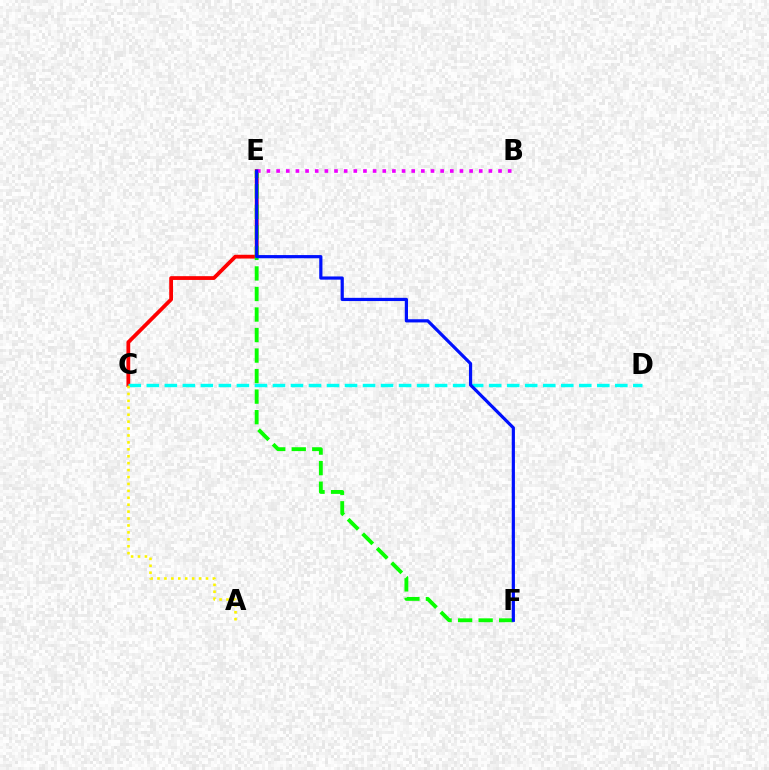{('C', 'E'): [{'color': '#ff0000', 'line_style': 'solid', 'thickness': 2.72}], ('E', 'F'): [{'color': '#08ff00', 'line_style': 'dashed', 'thickness': 2.79}, {'color': '#0010ff', 'line_style': 'solid', 'thickness': 2.3}], ('C', 'D'): [{'color': '#00fff6', 'line_style': 'dashed', 'thickness': 2.45}], ('B', 'E'): [{'color': '#ee00ff', 'line_style': 'dotted', 'thickness': 2.62}], ('A', 'C'): [{'color': '#fcf500', 'line_style': 'dotted', 'thickness': 1.88}]}